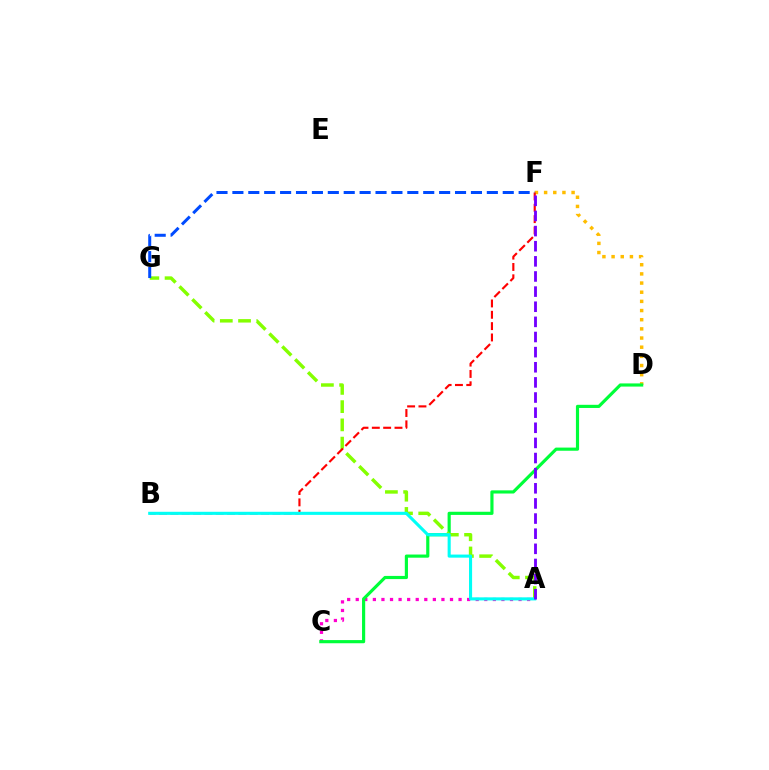{('D', 'F'): [{'color': '#ffbd00', 'line_style': 'dotted', 'thickness': 2.49}], ('A', 'C'): [{'color': '#ff00cf', 'line_style': 'dotted', 'thickness': 2.33}], ('C', 'D'): [{'color': '#00ff39', 'line_style': 'solid', 'thickness': 2.28}], ('A', 'G'): [{'color': '#84ff00', 'line_style': 'dashed', 'thickness': 2.48}], ('B', 'F'): [{'color': '#ff0000', 'line_style': 'dashed', 'thickness': 1.54}], ('A', 'B'): [{'color': '#00fff6', 'line_style': 'solid', 'thickness': 2.23}], ('F', 'G'): [{'color': '#004bff', 'line_style': 'dashed', 'thickness': 2.16}], ('A', 'F'): [{'color': '#7200ff', 'line_style': 'dashed', 'thickness': 2.06}]}